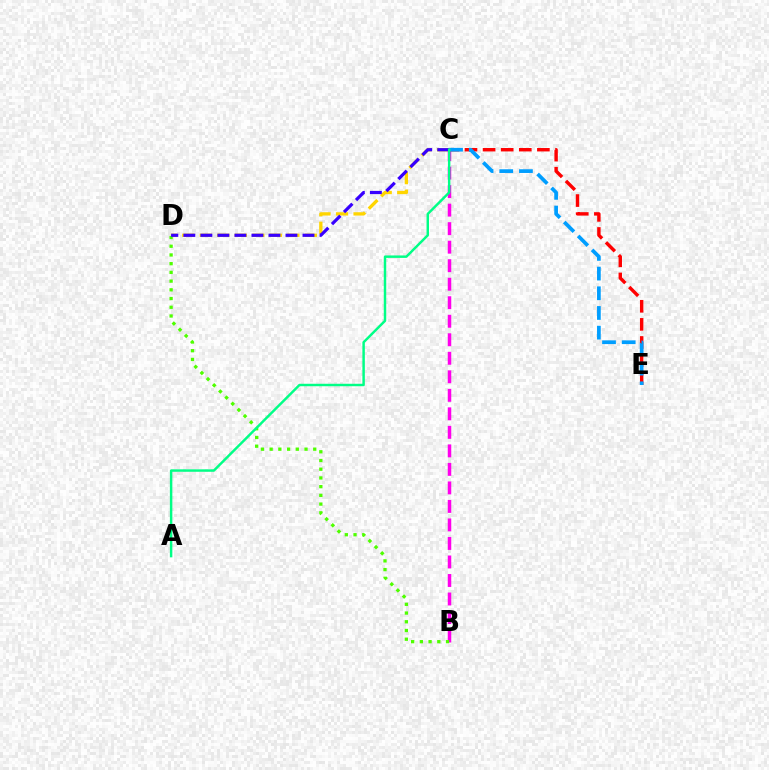{('B', 'C'): [{'color': '#ff00ed', 'line_style': 'dashed', 'thickness': 2.52}], ('C', 'E'): [{'color': '#ff0000', 'line_style': 'dashed', 'thickness': 2.46}, {'color': '#009eff', 'line_style': 'dashed', 'thickness': 2.67}], ('C', 'D'): [{'color': '#ffd500', 'line_style': 'dashed', 'thickness': 2.38}, {'color': '#3700ff', 'line_style': 'dashed', 'thickness': 2.31}], ('B', 'D'): [{'color': '#4fff00', 'line_style': 'dotted', 'thickness': 2.37}], ('A', 'C'): [{'color': '#00ff86', 'line_style': 'solid', 'thickness': 1.77}]}